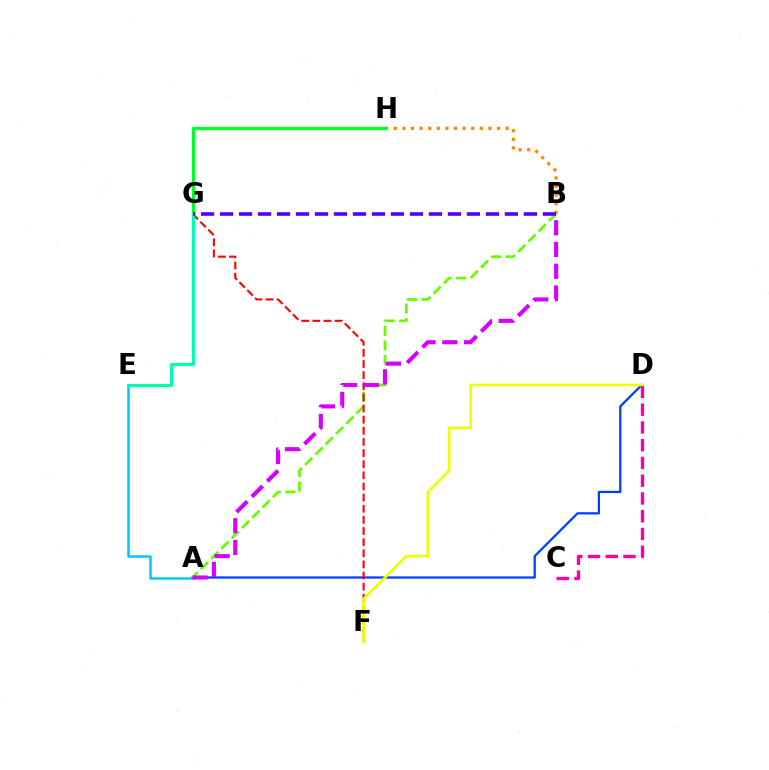{('C', 'D'): [{'color': '#ff00a0', 'line_style': 'dashed', 'thickness': 2.41}], ('A', 'D'): [{'color': '#003fff', 'line_style': 'solid', 'thickness': 1.62}], ('A', 'B'): [{'color': '#66ff00', 'line_style': 'dashed', 'thickness': 1.98}, {'color': '#d600ff', 'line_style': 'dashed', 'thickness': 2.95}], ('B', 'H'): [{'color': '#ff8800', 'line_style': 'dotted', 'thickness': 2.34}], ('F', 'G'): [{'color': '#ff0000', 'line_style': 'dashed', 'thickness': 1.51}], ('A', 'E'): [{'color': '#00c7ff', 'line_style': 'solid', 'thickness': 1.81}], ('G', 'H'): [{'color': '#00ff27', 'line_style': 'solid', 'thickness': 2.4}], ('E', 'G'): [{'color': '#00ffaf', 'line_style': 'solid', 'thickness': 2.29}], ('B', 'G'): [{'color': '#4f00ff', 'line_style': 'dashed', 'thickness': 2.58}], ('D', 'F'): [{'color': '#eeff00', 'line_style': 'solid', 'thickness': 1.92}]}